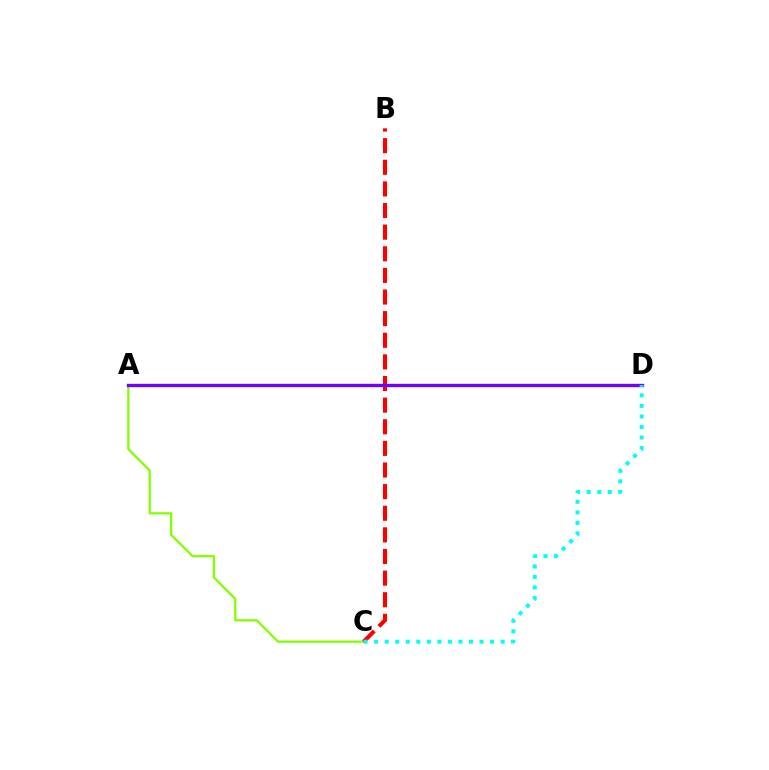{('A', 'C'): [{'color': '#84ff00', 'line_style': 'solid', 'thickness': 1.64}], ('B', 'C'): [{'color': '#ff0000', 'line_style': 'dashed', 'thickness': 2.94}], ('A', 'D'): [{'color': '#7200ff', 'line_style': 'solid', 'thickness': 2.4}], ('C', 'D'): [{'color': '#00fff6', 'line_style': 'dotted', 'thickness': 2.86}]}